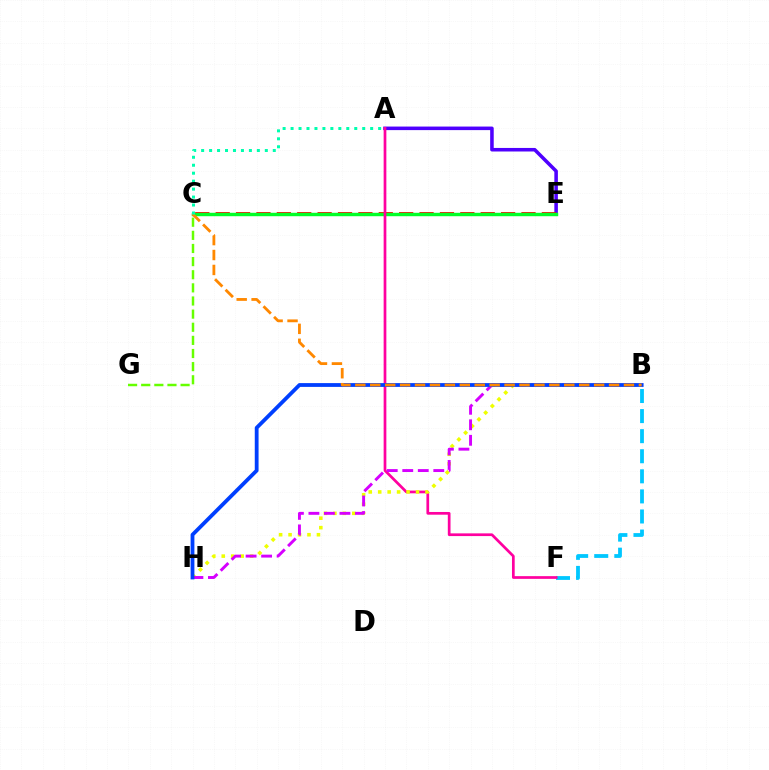{('C', 'G'): [{'color': '#66ff00', 'line_style': 'dashed', 'thickness': 1.78}], ('B', 'F'): [{'color': '#00c7ff', 'line_style': 'dashed', 'thickness': 2.73}], ('A', 'E'): [{'color': '#4f00ff', 'line_style': 'solid', 'thickness': 2.56}], ('C', 'E'): [{'color': '#ff0000', 'line_style': 'dashed', 'thickness': 2.77}, {'color': '#00ff27', 'line_style': 'solid', 'thickness': 2.47}], ('A', 'F'): [{'color': '#ff00a0', 'line_style': 'solid', 'thickness': 1.95}], ('B', 'H'): [{'color': '#eeff00', 'line_style': 'dotted', 'thickness': 2.57}, {'color': '#d600ff', 'line_style': 'dashed', 'thickness': 2.11}, {'color': '#003fff', 'line_style': 'solid', 'thickness': 2.74}], ('B', 'C'): [{'color': '#ff8800', 'line_style': 'dashed', 'thickness': 2.03}], ('A', 'C'): [{'color': '#00ffaf', 'line_style': 'dotted', 'thickness': 2.16}]}